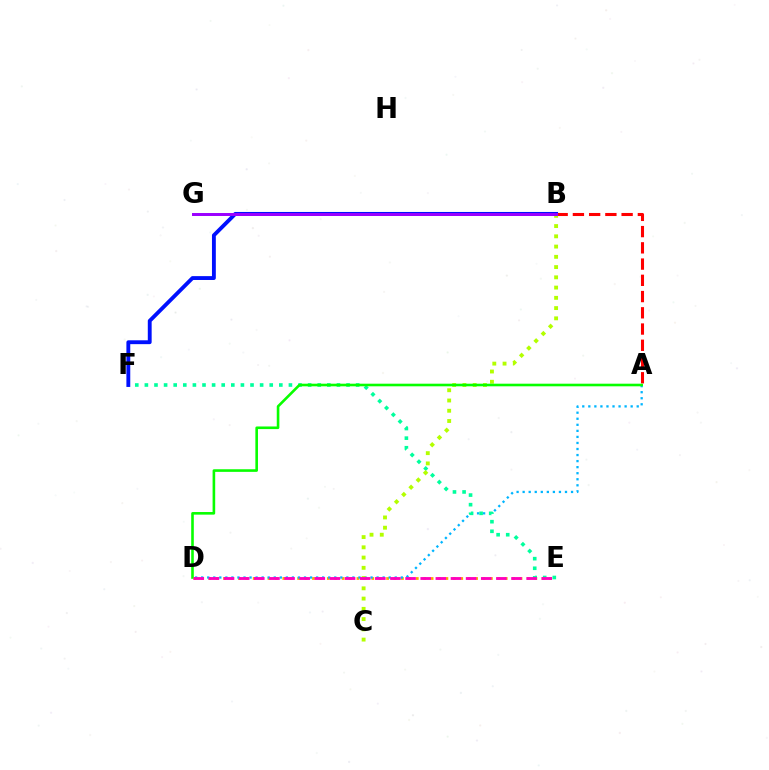{('D', 'E'): [{'color': '#ffa500', 'line_style': 'dotted', 'thickness': 2.01}, {'color': '#ff00bd', 'line_style': 'dashed', 'thickness': 2.06}], ('A', 'B'): [{'color': '#ff0000', 'line_style': 'dashed', 'thickness': 2.21}], ('A', 'D'): [{'color': '#00b5ff', 'line_style': 'dotted', 'thickness': 1.64}, {'color': '#08ff00', 'line_style': 'solid', 'thickness': 1.88}], ('E', 'F'): [{'color': '#00ff9d', 'line_style': 'dotted', 'thickness': 2.61}], ('B', 'C'): [{'color': '#b3ff00', 'line_style': 'dotted', 'thickness': 2.79}], ('B', 'F'): [{'color': '#0010ff', 'line_style': 'solid', 'thickness': 2.78}], ('B', 'G'): [{'color': '#9b00ff', 'line_style': 'solid', 'thickness': 2.14}]}